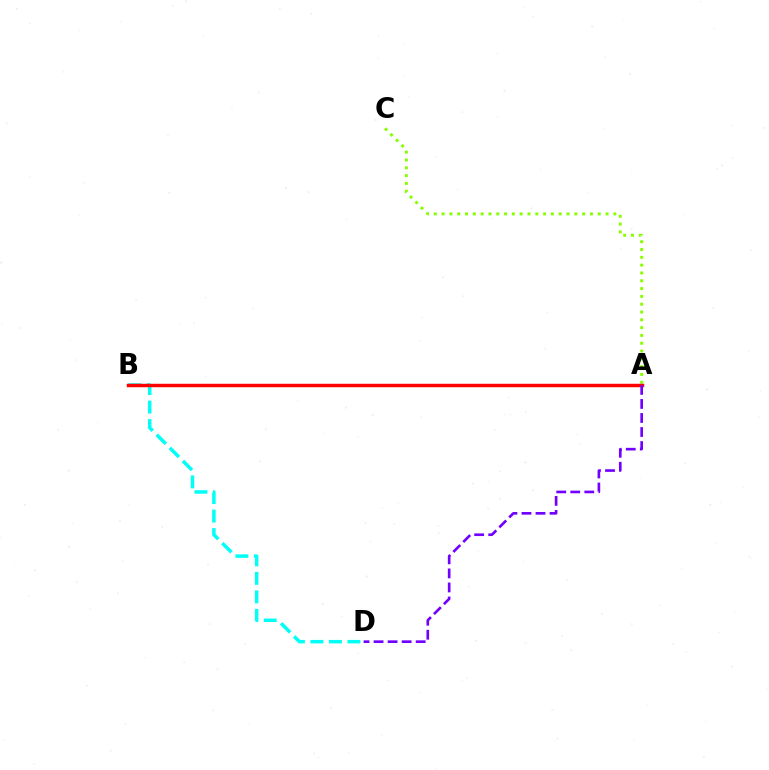{('B', 'D'): [{'color': '#00fff6', 'line_style': 'dashed', 'thickness': 2.51}], ('A', 'C'): [{'color': '#84ff00', 'line_style': 'dotted', 'thickness': 2.12}], ('A', 'B'): [{'color': '#ff0000', 'line_style': 'solid', 'thickness': 2.49}], ('A', 'D'): [{'color': '#7200ff', 'line_style': 'dashed', 'thickness': 1.91}]}